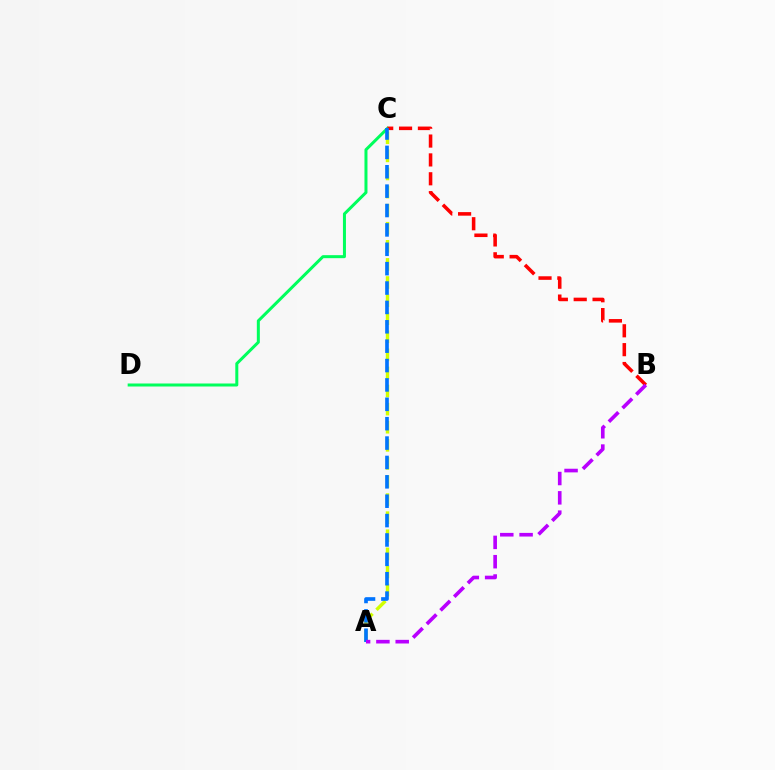{('C', 'D'): [{'color': '#00ff5c', 'line_style': 'solid', 'thickness': 2.17}], ('A', 'C'): [{'color': '#d1ff00', 'line_style': 'dashed', 'thickness': 2.46}, {'color': '#0074ff', 'line_style': 'dashed', 'thickness': 2.63}], ('B', 'C'): [{'color': '#ff0000', 'line_style': 'dashed', 'thickness': 2.56}], ('A', 'B'): [{'color': '#b900ff', 'line_style': 'dashed', 'thickness': 2.62}]}